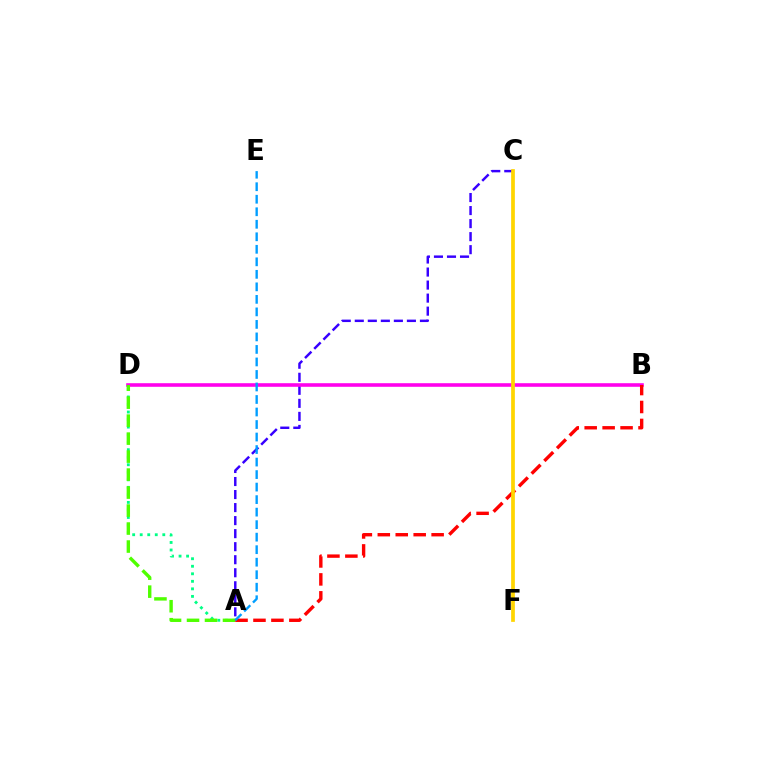{('A', 'C'): [{'color': '#3700ff', 'line_style': 'dashed', 'thickness': 1.77}], ('A', 'D'): [{'color': '#00ff86', 'line_style': 'dotted', 'thickness': 2.05}, {'color': '#4fff00', 'line_style': 'dashed', 'thickness': 2.44}], ('B', 'D'): [{'color': '#ff00ed', 'line_style': 'solid', 'thickness': 2.58}], ('A', 'B'): [{'color': '#ff0000', 'line_style': 'dashed', 'thickness': 2.44}], ('A', 'E'): [{'color': '#009eff', 'line_style': 'dashed', 'thickness': 1.7}], ('C', 'F'): [{'color': '#ffd500', 'line_style': 'solid', 'thickness': 2.68}]}